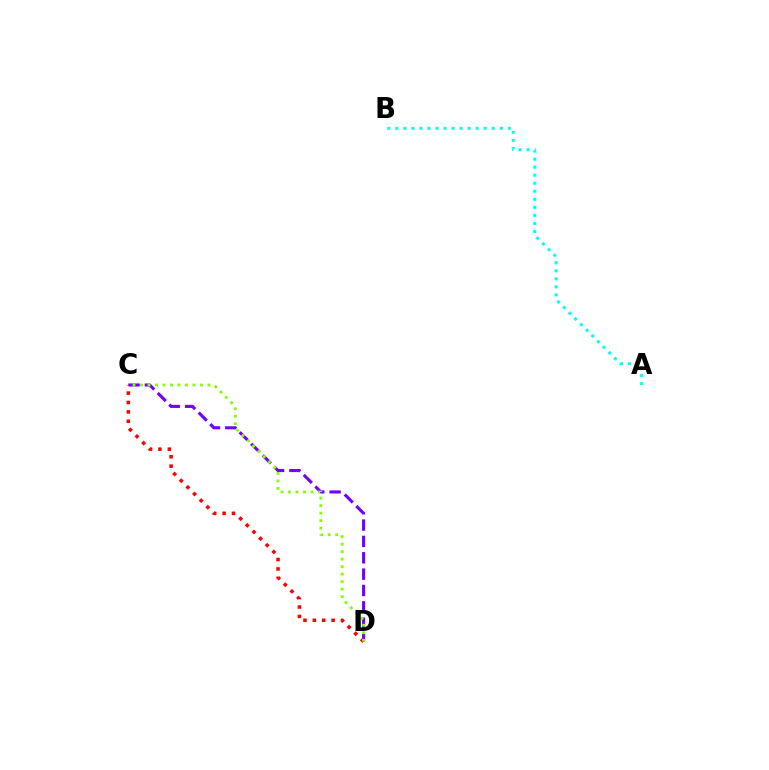{('C', 'D'): [{'color': '#7200ff', 'line_style': 'dashed', 'thickness': 2.22}, {'color': '#ff0000', 'line_style': 'dotted', 'thickness': 2.55}, {'color': '#84ff00', 'line_style': 'dotted', 'thickness': 2.04}], ('A', 'B'): [{'color': '#00fff6', 'line_style': 'dotted', 'thickness': 2.18}]}